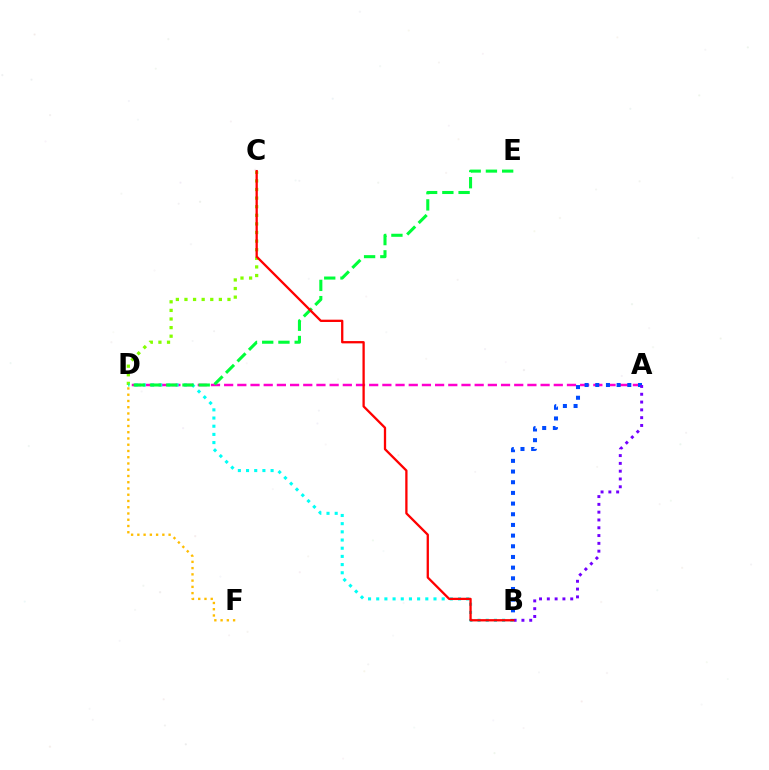{('C', 'D'): [{'color': '#84ff00', 'line_style': 'dotted', 'thickness': 2.34}], ('A', 'D'): [{'color': '#ff00cf', 'line_style': 'dashed', 'thickness': 1.79}], ('B', 'D'): [{'color': '#00fff6', 'line_style': 'dotted', 'thickness': 2.22}], ('A', 'B'): [{'color': '#004bff', 'line_style': 'dotted', 'thickness': 2.9}, {'color': '#7200ff', 'line_style': 'dotted', 'thickness': 2.12}], ('D', 'E'): [{'color': '#00ff39', 'line_style': 'dashed', 'thickness': 2.21}], ('D', 'F'): [{'color': '#ffbd00', 'line_style': 'dotted', 'thickness': 1.7}], ('B', 'C'): [{'color': '#ff0000', 'line_style': 'solid', 'thickness': 1.65}]}